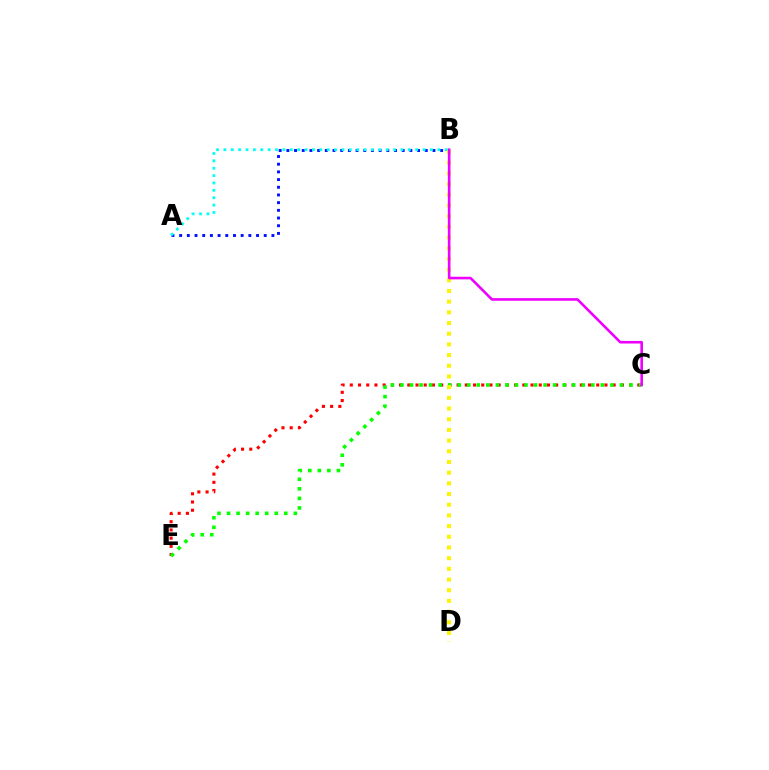{('C', 'E'): [{'color': '#ff0000', 'line_style': 'dotted', 'thickness': 2.23}, {'color': '#08ff00', 'line_style': 'dotted', 'thickness': 2.59}], ('A', 'B'): [{'color': '#0010ff', 'line_style': 'dotted', 'thickness': 2.09}, {'color': '#00fff6', 'line_style': 'dotted', 'thickness': 2.0}], ('B', 'D'): [{'color': '#fcf500', 'line_style': 'dotted', 'thickness': 2.9}], ('B', 'C'): [{'color': '#ee00ff', 'line_style': 'solid', 'thickness': 1.87}]}